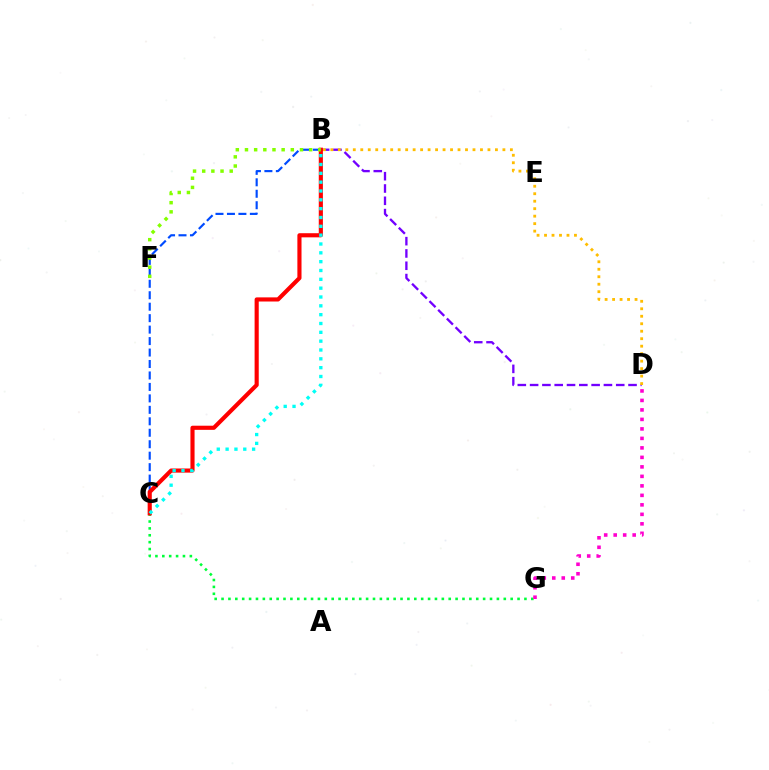{('C', 'G'): [{'color': '#00ff39', 'line_style': 'dotted', 'thickness': 1.87}], ('D', 'G'): [{'color': '#ff00cf', 'line_style': 'dotted', 'thickness': 2.58}], ('B', 'D'): [{'color': '#7200ff', 'line_style': 'dashed', 'thickness': 1.67}, {'color': '#ffbd00', 'line_style': 'dotted', 'thickness': 2.03}], ('B', 'C'): [{'color': '#004bff', 'line_style': 'dashed', 'thickness': 1.56}, {'color': '#ff0000', 'line_style': 'solid', 'thickness': 2.98}, {'color': '#00fff6', 'line_style': 'dotted', 'thickness': 2.4}], ('B', 'F'): [{'color': '#84ff00', 'line_style': 'dotted', 'thickness': 2.49}]}